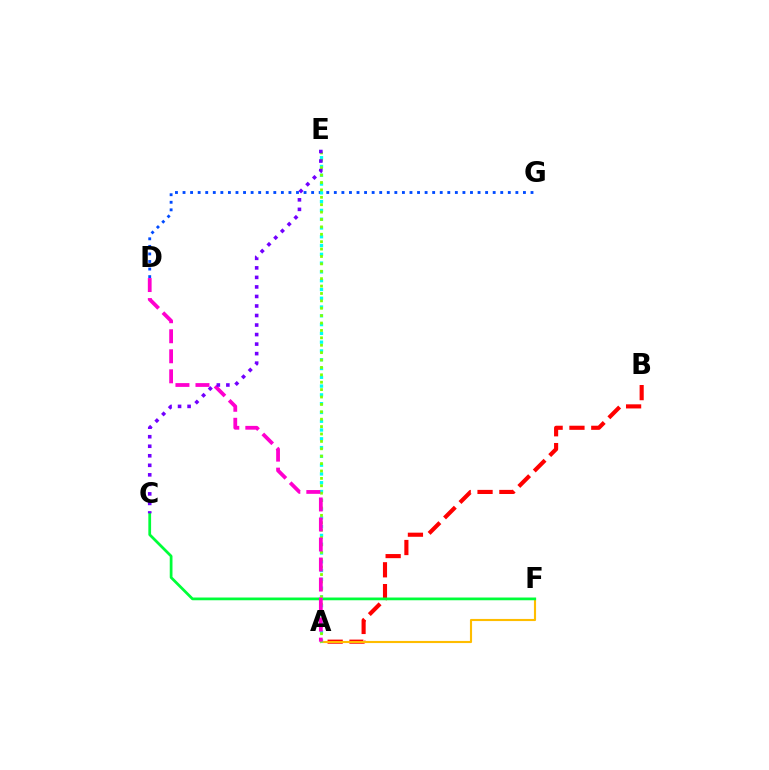{('D', 'G'): [{'color': '#004bff', 'line_style': 'dotted', 'thickness': 2.06}], ('A', 'B'): [{'color': '#ff0000', 'line_style': 'dashed', 'thickness': 2.97}], ('A', 'F'): [{'color': '#ffbd00', 'line_style': 'solid', 'thickness': 1.53}], ('C', 'F'): [{'color': '#00ff39', 'line_style': 'solid', 'thickness': 1.98}], ('A', 'E'): [{'color': '#00fff6', 'line_style': 'dotted', 'thickness': 2.39}, {'color': '#84ff00', 'line_style': 'dotted', 'thickness': 2.01}], ('A', 'D'): [{'color': '#ff00cf', 'line_style': 'dashed', 'thickness': 2.72}], ('C', 'E'): [{'color': '#7200ff', 'line_style': 'dotted', 'thickness': 2.59}]}